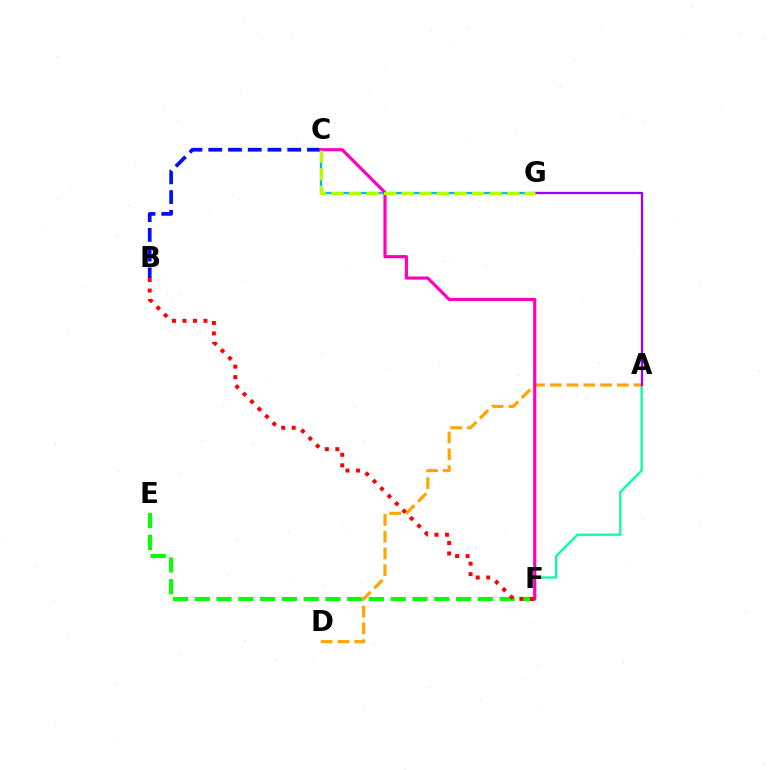{('A', 'F'): [{'color': '#00ff9d', 'line_style': 'solid', 'thickness': 1.61}], ('C', 'G'): [{'color': '#00b5ff', 'line_style': 'solid', 'thickness': 1.63}, {'color': '#b3ff00', 'line_style': 'dashed', 'thickness': 2.39}], ('B', 'C'): [{'color': '#0010ff', 'line_style': 'dashed', 'thickness': 2.68}], ('E', 'F'): [{'color': '#08ff00', 'line_style': 'dashed', 'thickness': 2.96}], ('A', 'D'): [{'color': '#ffa500', 'line_style': 'dashed', 'thickness': 2.28}], ('A', 'G'): [{'color': '#9b00ff', 'line_style': 'solid', 'thickness': 1.65}], ('C', 'F'): [{'color': '#ff00bd', 'line_style': 'solid', 'thickness': 2.27}], ('B', 'F'): [{'color': '#ff0000', 'line_style': 'dotted', 'thickness': 2.85}]}